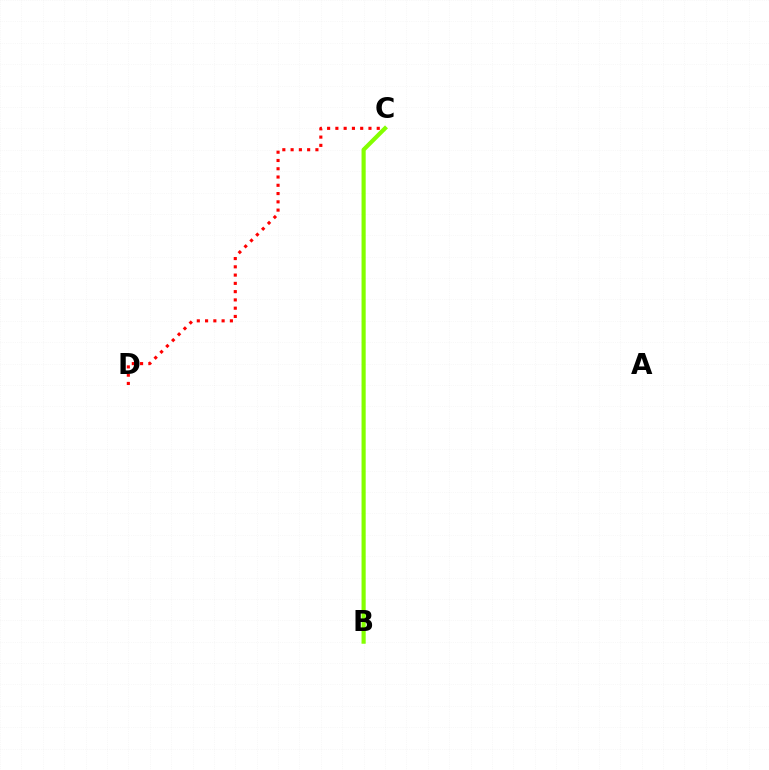{('B', 'C'): [{'color': '#7200ff', 'line_style': 'dotted', 'thickness': 1.84}, {'color': '#00fff6', 'line_style': 'dotted', 'thickness': 1.64}, {'color': '#84ff00', 'line_style': 'solid', 'thickness': 2.99}], ('C', 'D'): [{'color': '#ff0000', 'line_style': 'dotted', 'thickness': 2.25}]}